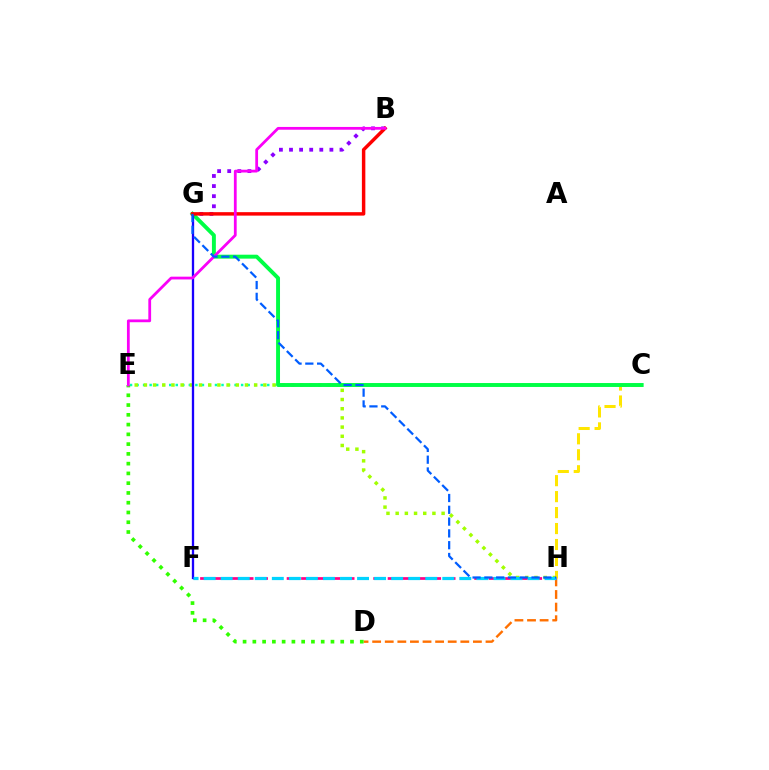{('B', 'G'): [{'color': '#8a00ff', 'line_style': 'dotted', 'thickness': 2.74}, {'color': '#ff0000', 'line_style': 'solid', 'thickness': 2.49}], ('C', 'E'): [{'color': '#00ffbb', 'line_style': 'dotted', 'thickness': 1.78}], ('E', 'H'): [{'color': '#a2ff00', 'line_style': 'dotted', 'thickness': 2.5}], ('D', 'H'): [{'color': '#ff7000', 'line_style': 'dashed', 'thickness': 1.71}], ('C', 'H'): [{'color': '#ffe600', 'line_style': 'dashed', 'thickness': 2.17}], ('F', 'H'): [{'color': '#ff0088', 'line_style': 'dashed', 'thickness': 1.96}, {'color': '#00d3ff', 'line_style': 'dashed', 'thickness': 2.32}], ('C', 'G'): [{'color': '#00ff45', 'line_style': 'solid', 'thickness': 2.83}], ('F', 'G'): [{'color': '#1900ff', 'line_style': 'solid', 'thickness': 1.67}], ('D', 'E'): [{'color': '#31ff00', 'line_style': 'dotted', 'thickness': 2.65}], ('B', 'E'): [{'color': '#fa00f9', 'line_style': 'solid', 'thickness': 2.0}], ('G', 'H'): [{'color': '#005dff', 'line_style': 'dashed', 'thickness': 1.6}]}